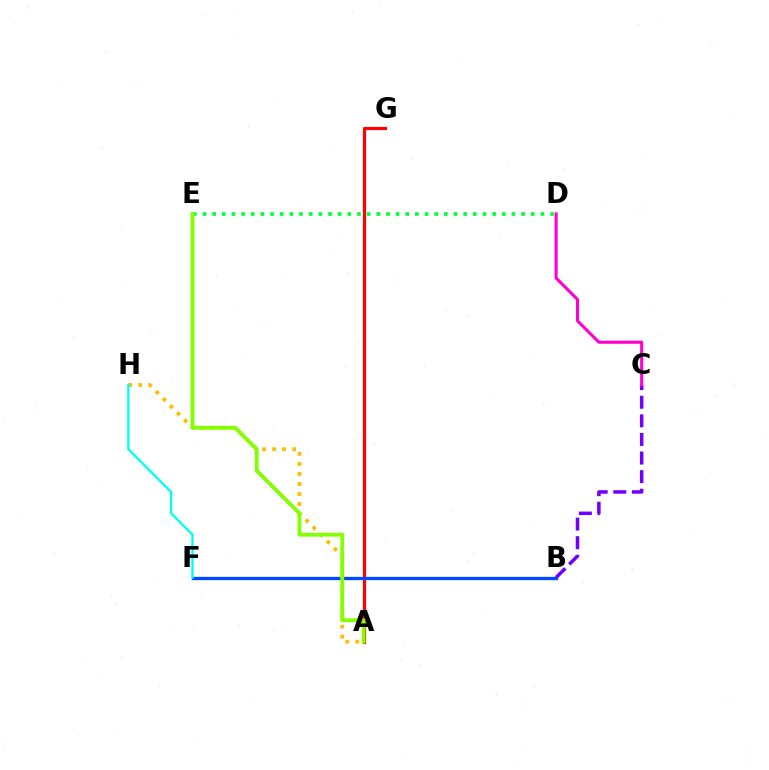{('D', 'E'): [{'color': '#00ff39', 'line_style': 'dotted', 'thickness': 2.62}], ('A', 'G'): [{'color': '#ff0000', 'line_style': 'solid', 'thickness': 2.31}], ('B', 'F'): [{'color': '#004bff', 'line_style': 'solid', 'thickness': 2.38}], ('A', 'H'): [{'color': '#ffbd00', 'line_style': 'dotted', 'thickness': 2.72}], ('B', 'C'): [{'color': '#7200ff', 'line_style': 'dashed', 'thickness': 2.53}], ('A', 'E'): [{'color': '#84ff00', 'line_style': 'solid', 'thickness': 2.74}], ('C', 'D'): [{'color': '#ff00cf', 'line_style': 'solid', 'thickness': 2.22}], ('F', 'H'): [{'color': '#00fff6', 'line_style': 'solid', 'thickness': 1.67}]}